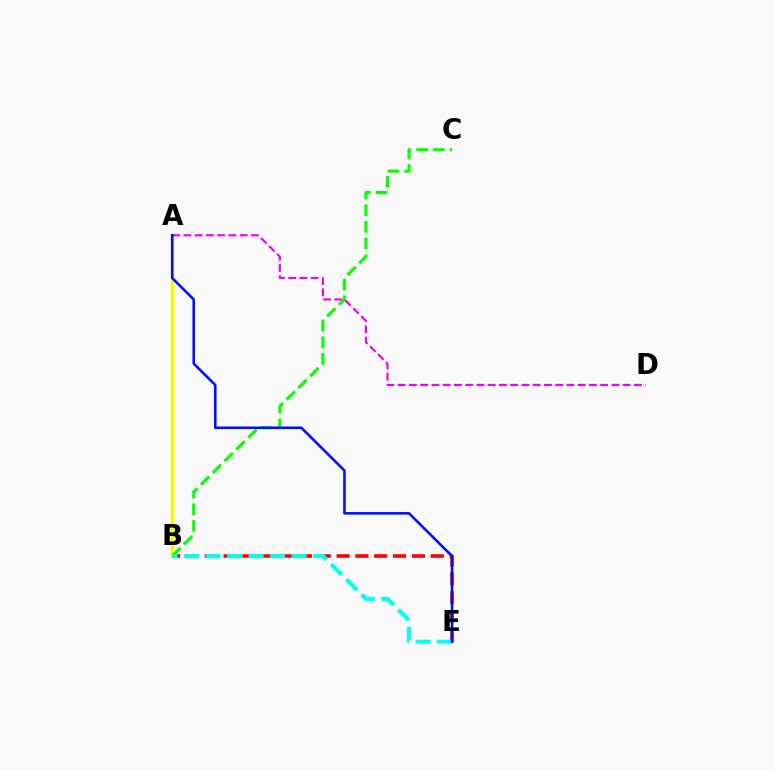{('B', 'E'): [{'color': '#ff0000', 'line_style': 'dashed', 'thickness': 2.56}, {'color': '#00fff6', 'line_style': 'dashed', 'thickness': 2.92}], ('A', 'B'): [{'color': '#fcf500', 'line_style': 'solid', 'thickness': 2.47}], ('B', 'C'): [{'color': '#08ff00', 'line_style': 'dashed', 'thickness': 2.26}], ('A', 'D'): [{'color': '#ee00ff', 'line_style': 'dashed', 'thickness': 1.53}], ('A', 'E'): [{'color': '#0010ff', 'line_style': 'solid', 'thickness': 1.86}]}